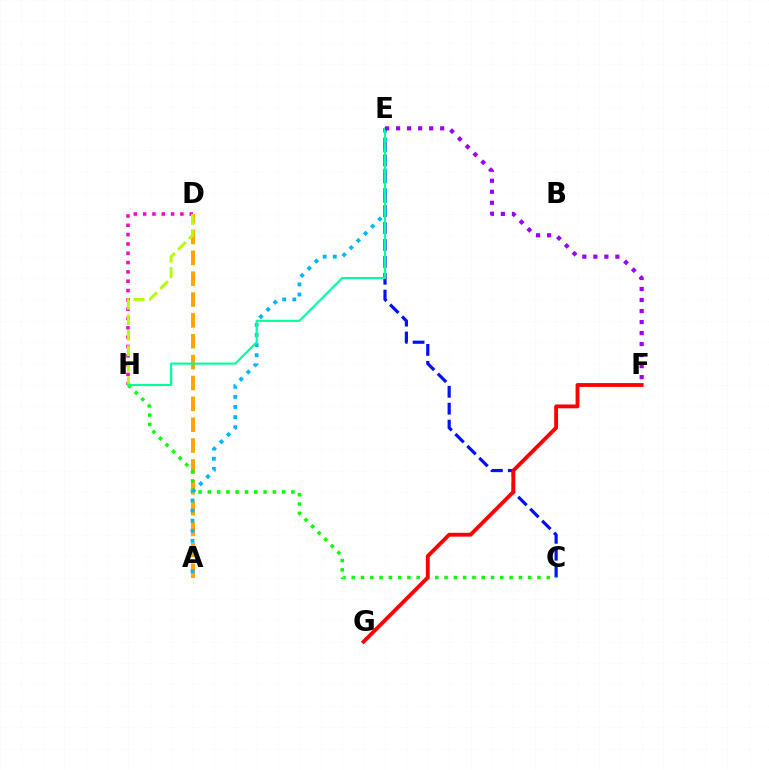{('A', 'D'): [{'color': '#ffa500', 'line_style': 'dashed', 'thickness': 2.83}], ('D', 'H'): [{'color': '#ff00bd', 'line_style': 'dotted', 'thickness': 2.53}, {'color': '#b3ff00', 'line_style': 'dashed', 'thickness': 2.11}], ('C', 'E'): [{'color': '#0010ff', 'line_style': 'dashed', 'thickness': 2.3}], ('C', 'H'): [{'color': '#08ff00', 'line_style': 'dotted', 'thickness': 2.52}], ('F', 'G'): [{'color': '#ff0000', 'line_style': 'solid', 'thickness': 2.76}], ('A', 'E'): [{'color': '#00b5ff', 'line_style': 'dotted', 'thickness': 2.75}], ('E', 'H'): [{'color': '#00ff9d', 'line_style': 'solid', 'thickness': 1.55}], ('E', 'F'): [{'color': '#9b00ff', 'line_style': 'dotted', 'thickness': 2.99}]}